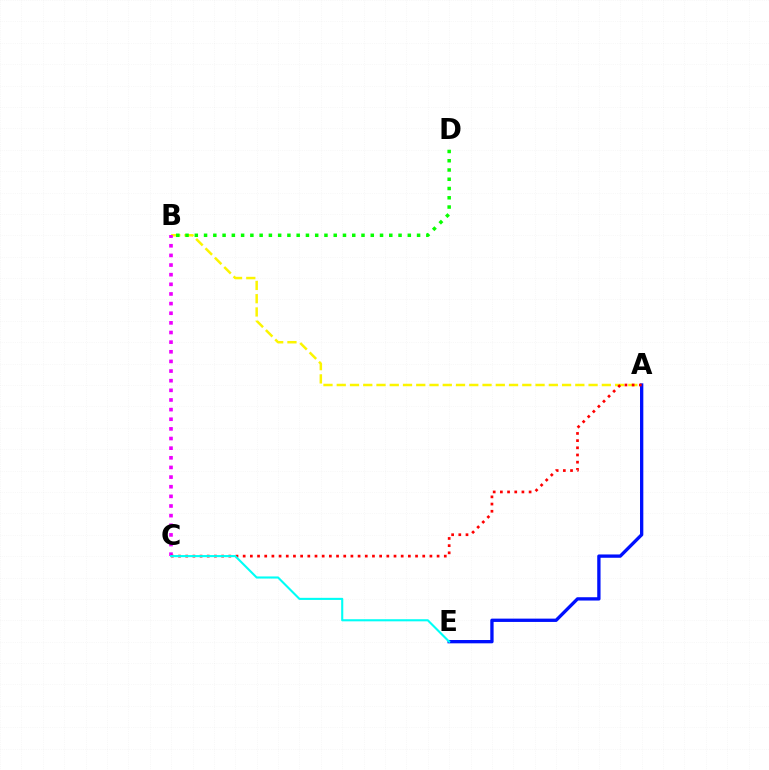{('A', 'B'): [{'color': '#fcf500', 'line_style': 'dashed', 'thickness': 1.8}], ('B', 'C'): [{'color': '#ee00ff', 'line_style': 'dotted', 'thickness': 2.62}], ('A', 'E'): [{'color': '#0010ff', 'line_style': 'solid', 'thickness': 2.39}], ('A', 'C'): [{'color': '#ff0000', 'line_style': 'dotted', 'thickness': 1.95}], ('B', 'D'): [{'color': '#08ff00', 'line_style': 'dotted', 'thickness': 2.52}], ('C', 'E'): [{'color': '#00fff6', 'line_style': 'solid', 'thickness': 1.52}]}